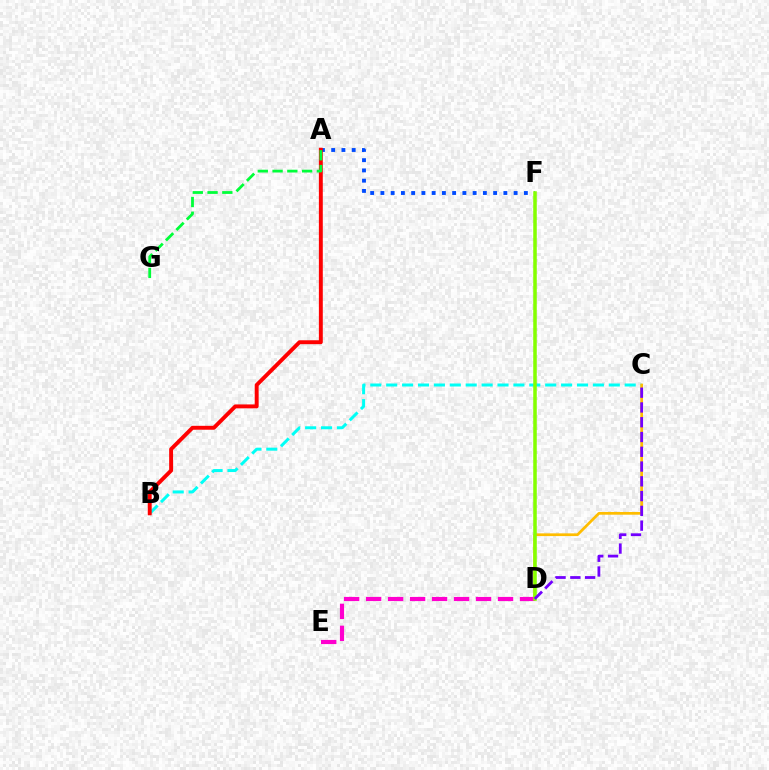{('B', 'C'): [{'color': '#00fff6', 'line_style': 'dashed', 'thickness': 2.16}], ('C', 'D'): [{'color': '#ffbd00', 'line_style': 'solid', 'thickness': 1.97}, {'color': '#7200ff', 'line_style': 'dashed', 'thickness': 2.01}], ('A', 'F'): [{'color': '#004bff', 'line_style': 'dotted', 'thickness': 2.78}], ('D', 'E'): [{'color': '#ff00cf', 'line_style': 'dashed', 'thickness': 2.99}], ('A', 'B'): [{'color': '#ff0000', 'line_style': 'solid', 'thickness': 2.82}], ('D', 'F'): [{'color': '#84ff00', 'line_style': 'solid', 'thickness': 2.54}], ('A', 'G'): [{'color': '#00ff39', 'line_style': 'dashed', 'thickness': 2.01}]}